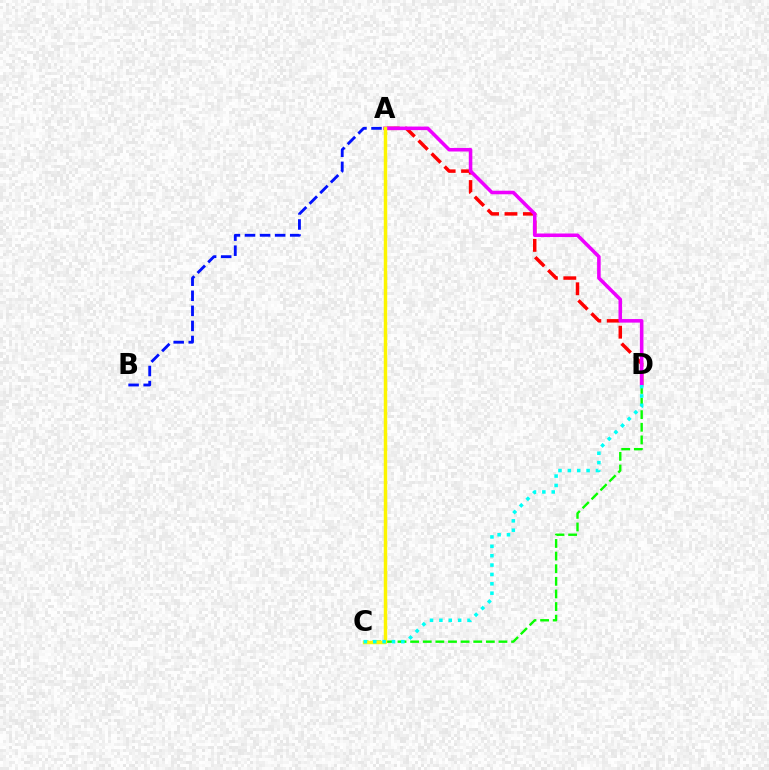{('A', 'D'): [{'color': '#ff0000', 'line_style': 'dashed', 'thickness': 2.5}, {'color': '#ee00ff', 'line_style': 'solid', 'thickness': 2.56}], ('C', 'D'): [{'color': '#08ff00', 'line_style': 'dashed', 'thickness': 1.71}, {'color': '#00fff6', 'line_style': 'dotted', 'thickness': 2.55}], ('A', 'C'): [{'color': '#fcf500', 'line_style': 'solid', 'thickness': 2.48}], ('A', 'B'): [{'color': '#0010ff', 'line_style': 'dashed', 'thickness': 2.05}]}